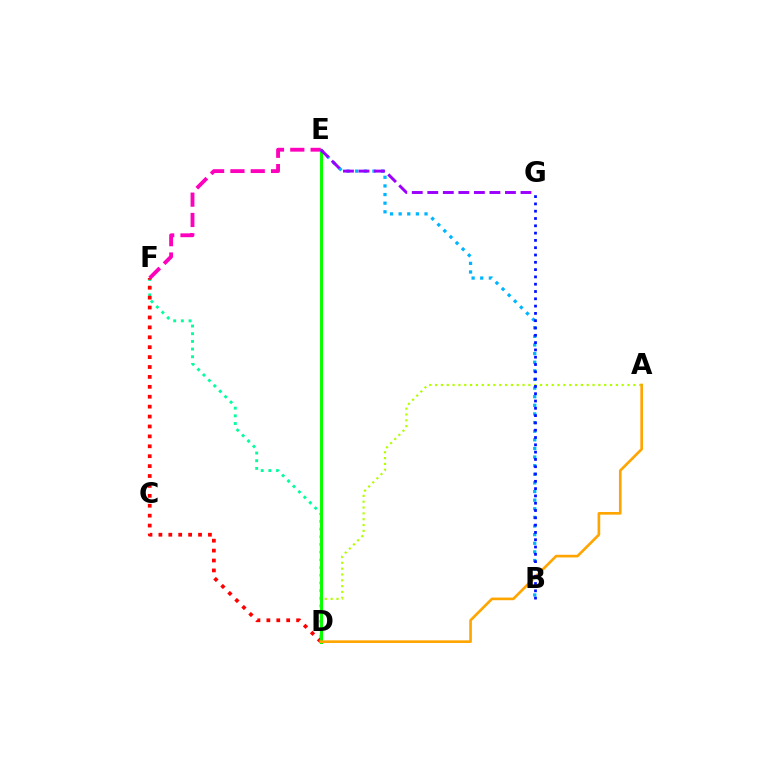{('D', 'F'): [{'color': '#00ff9d', 'line_style': 'dotted', 'thickness': 2.09}, {'color': '#ff0000', 'line_style': 'dotted', 'thickness': 2.69}], ('A', 'D'): [{'color': '#b3ff00', 'line_style': 'dotted', 'thickness': 1.58}, {'color': '#ffa500', 'line_style': 'solid', 'thickness': 1.9}], ('D', 'E'): [{'color': '#08ff00', 'line_style': 'solid', 'thickness': 2.14}], ('E', 'F'): [{'color': '#ff00bd', 'line_style': 'dashed', 'thickness': 2.76}], ('B', 'E'): [{'color': '#00b5ff', 'line_style': 'dotted', 'thickness': 2.34}], ('B', 'G'): [{'color': '#0010ff', 'line_style': 'dotted', 'thickness': 1.98}], ('E', 'G'): [{'color': '#9b00ff', 'line_style': 'dashed', 'thickness': 2.11}]}